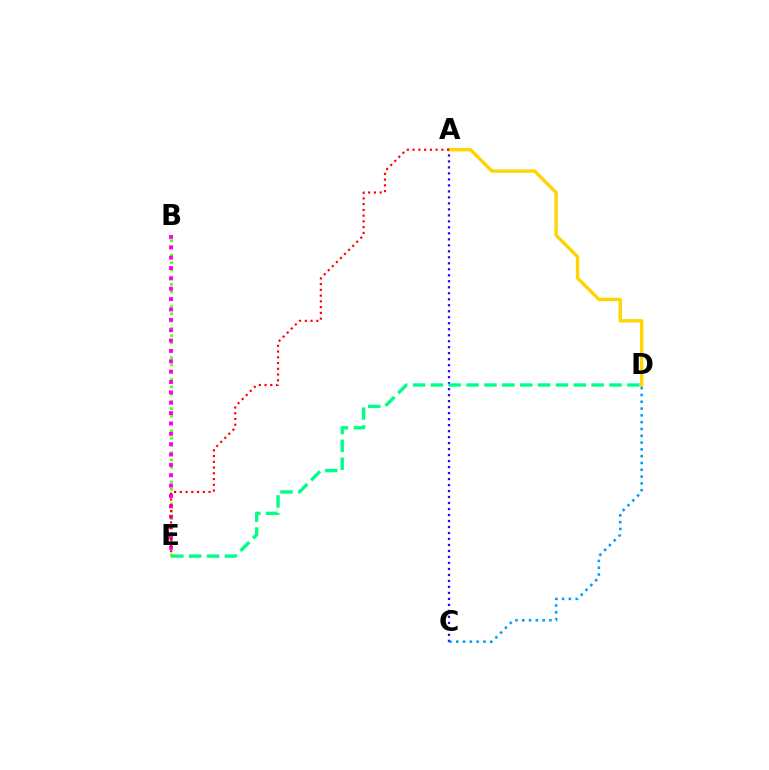{('A', 'C'): [{'color': '#3700ff', 'line_style': 'dotted', 'thickness': 1.63}], ('D', 'E'): [{'color': '#00ff86', 'line_style': 'dashed', 'thickness': 2.43}], ('B', 'E'): [{'color': '#4fff00', 'line_style': 'dotted', 'thickness': 1.99}, {'color': '#ff00ed', 'line_style': 'dotted', 'thickness': 2.81}], ('A', 'D'): [{'color': '#ffd500', 'line_style': 'solid', 'thickness': 2.44}], ('C', 'D'): [{'color': '#009eff', 'line_style': 'dotted', 'thickness': 1.85}], ('A', 'E'): [{'color': '#ff0000', 'line_style': 'dotted', 'thickness': 1.56}]}